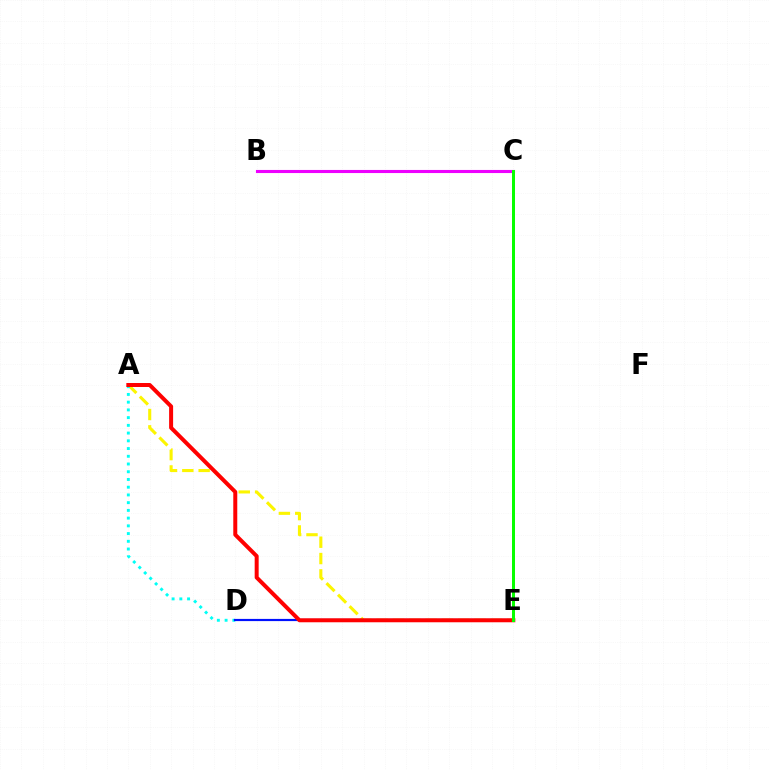{('A', 'E'): [{'color': '#fcf500', 'line_style': 'dashed', 'thickness': 2.22}, {'color': '#ff0000', 'line_style': 'solid', 'thickness': 2.87}], ('B', 'C'): [{'color': '#ee00ff', 'line_style': 'solid', 'thickness': 2.23}], ('A', 'D'): [{'color': '#00fff6', 'line_style': 'dotted', 'thickness': 2.1}], ('D', 'E'): [{'color': '#0010ff', 'line_style': 'solid', 'thickness': 1.58}], ('C', 'E'): [{'color': '#08ff00', 'line_style': 'solid', 'thickness': 2.16}]}